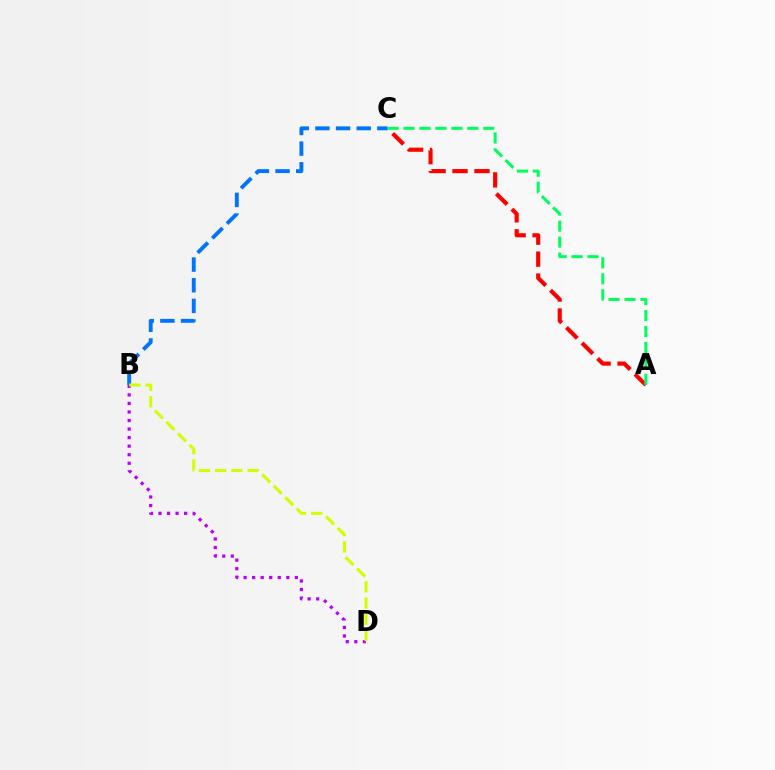{('B', 'D'): [{'color': '#b900ff', 'line_style': 'dotted', 'thickness': 2.32}, {'color': '#d1ff00', 'line_style': 'dashed', 'thickness': 2.21}], ('A', 'C'): [{'color': '#ff0000', 'line_style': 'dashed', 'thickness': 2.98}, {'color': '#00ff5c', 'line_style': 'dashed', 'thickness': 2.17}], ('B', 'C'): [{'color': '#0074ff', 'line_style': 'dashed', 'thickness': 2.81}]}